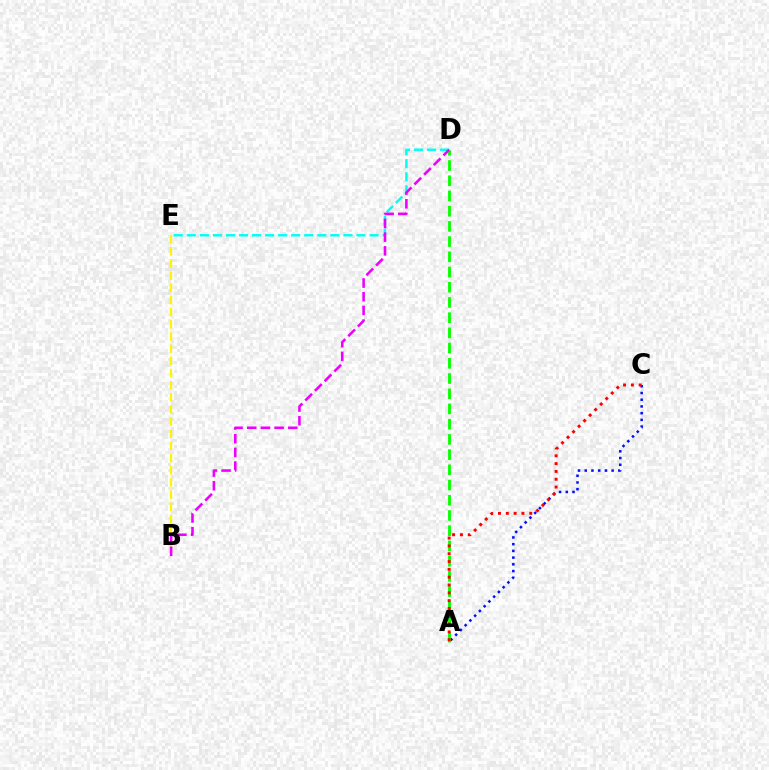{('D', 'E'): [{'color': '#00fff6', 'line_style': 'dashed', 'thickness': 1.77}], ('A', 'C'): [{'color': '#0010ff', 'line_style': 'dotted', 'thickness': 1.83}, {'color': '#ff0000', 'line_style': 'dotted', 'thickness': 2.12}], ('B', 'E'): [{'color': '#fcf500', 'line_style': 'dashed', 'thickness': 1.65}], ('A', 'D'): [{'color': '#08ff00', 'line_style': 'dashed', 'thickness': 2.07}], ('B', 'D'): [{'color': '#ee00ff', 'line_style': 'dashed', 'thickness': 1.86}]}